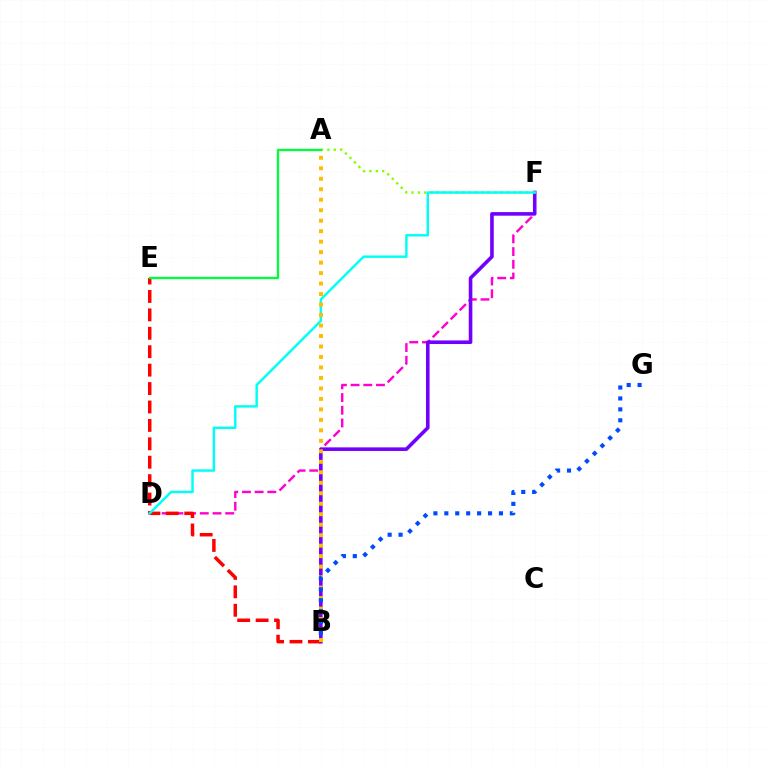{('D', 'F'): [{'color': '#ff00cf', 'line_style': 'dashed', 'thickness': 1.73}, {'color': '#00fff6', 'line_style': 'solid', 'thickness': 1.76}], ('B', 'F'): [{'color': '#7200ff', 'line_style': 'solid', 'thickness': 2.59}], ('A', 'F'): [{'color': '#84ff00', 'line_style': 'dotted', 'thickness': 1.73}], ('B', 'E'): [{'color': '#ff0000', 'line_style': 'dashed', 'thickness': 2.5}], ('A', 'E'): [{'color': '#00ff39', 'line_style': 'solid', 'thickness': 1.67}], ('A', 'B'): [{'color': '#ffbd00', 'line_style': 'dotted', 'thickness': 2.85}], ('B', 'G'): [{'color': '#004bff', 'line_style': 'dotted', 'thickness': 2.97}]}